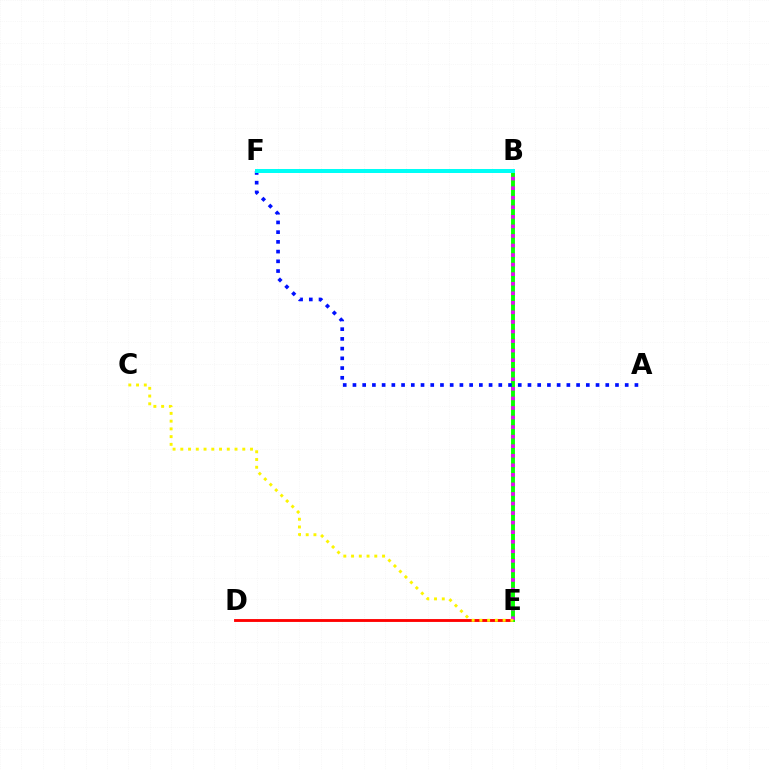{('D', 'E'): [{'color': '#ff0000', 'line_style': 'solid', 'thickness': 2.05}], ('B', 'E'): [{'color': '#08ff00', 'line_style': 'solid', 'thickness': 2.8}, {'color': '#ee00ff', 'line_style': 'dotted', 'thickness': 2.6}], ('A', 'F'): [{'color': '#0010ff', 'line_style': 'dotted', 'thickness': 2.64}], ('B', 'F'): [{'color': '#00fff6', 'line_style': 'solid', 'thickness': 2.87}], ('C', 'E'): [{'color': '#fcf500', 'line_style': 'dotted', 'thickness': 2.1}]}